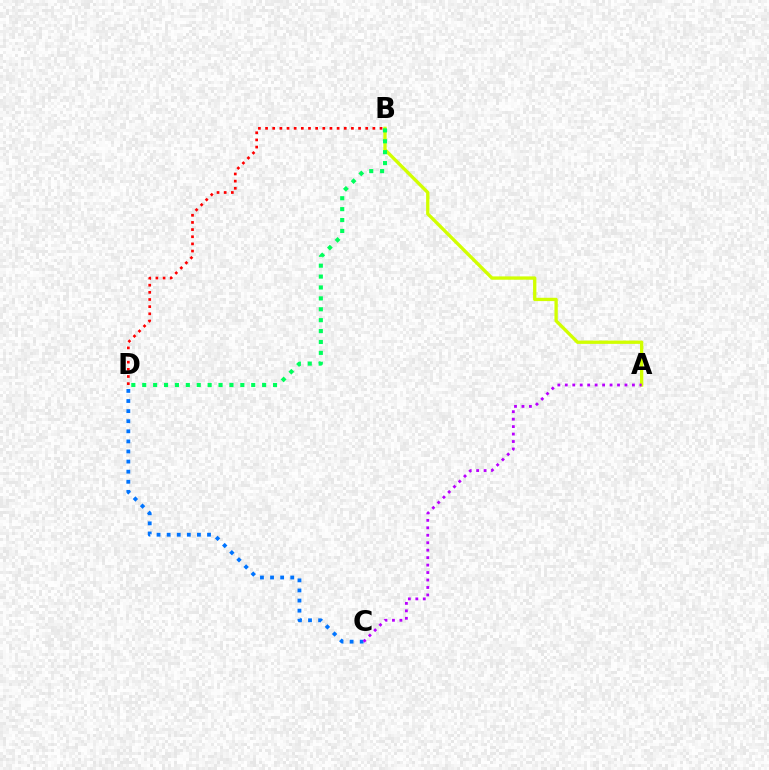{('A', 'B'): [{'color': '#d1ff00', 'line_style': 'solid', 'thickness': 2.38}], ('B', 'D'): [{'color': '#ff0000', 'line_style': 'dotted', 'thickness': 1.94}, {'color': '#00ff5c', 'line_style': 'dotted', 'thickness': 2.96}], ('C', 'D'): [{'color': '#0074ff', 'line_style': 'dotted', 'thickness': 2.74}], ('A', 'C'): [{'color': '#b900ff', 'line_style': 'dotted', 'thickness': 2.03}]}